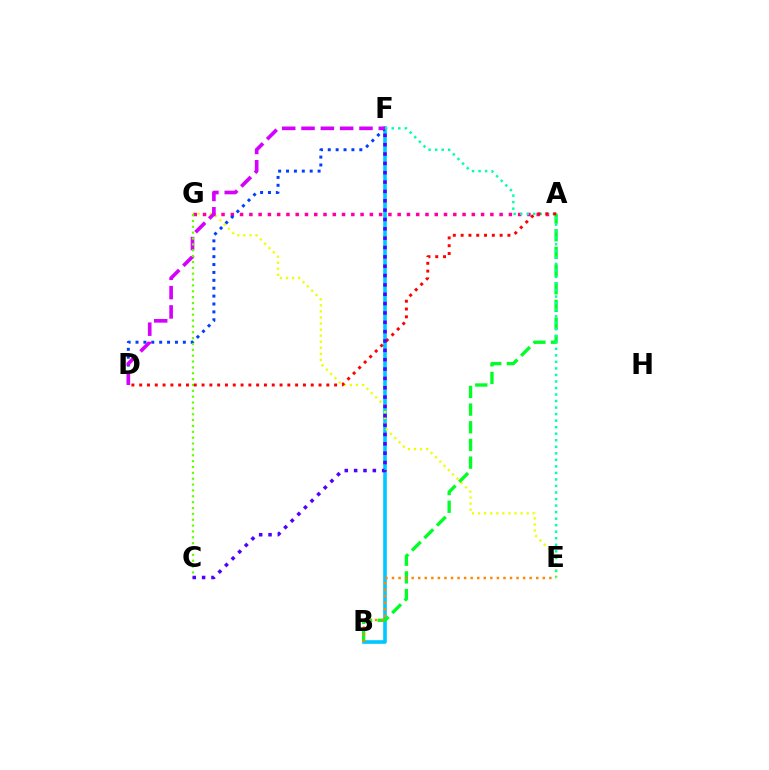{('B', 'F'): [{'color': '#00c7ff', 'line_style': 'solid', 'thickness': 2.61}], ('E', 'G'): [{'color': '#eeff00', 'line_style': 'dotted', 'thickness': 1.65}], ('A', 'G'): [{'color': '#ff00a0', 'line_style': 'dotted', 'thickness': 2.52}], ('A', 'B'): [{'color': '#00ff27', 'line_style': 'dashed', 'thickness': 2.4}], ('D', 'F'): [{'color': '#003fff', 'line_style': 'dotted', 'thickness': 2.14}, {'color': '#d600ff', 'line_style': 'dashed', 'thickness': 2.62}], ('C', 'G'): [{'color': '#66ff00', 'line_style': 'dotted', 'thickness': 1.59}], ('E', 'F'): [{'color': '#00ffaf', 'line_style': 'dotted', 'thickness': 1.77}], ('B', 'E'): [{'color': '#ff8800', 'line_style': 'dotted', 'thickness': 1.78}], ('A', 'D'): [{'color': '#ff0000', 'line_style': 'dotted', 'thickness': 2.12}], ('C', 'F'): [{'color': '#4f00ff', 'line_style': 'dotted', 'thickness': 2.54}]}